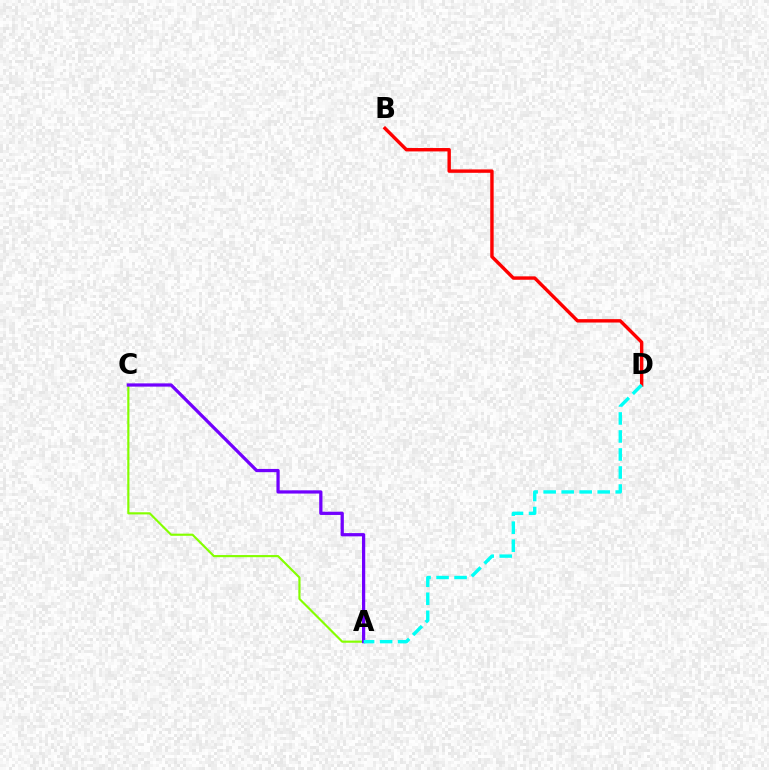{('B', 'D'): [{'color': '#ff0000', 'line_style': 'solid', 'thickness': 2.45}], ('A', 'C'): [{'color': '#84ff00', 'line_style': 'solid', 'thickness': 1.55}, {'color': '#7200ff', 'line_style': 'solid', 'thickness': 2.33}], ('A', 'D'): [{'color': '#00fff6', 'line_style': 'dashed', 'thickness': 2.45}]}